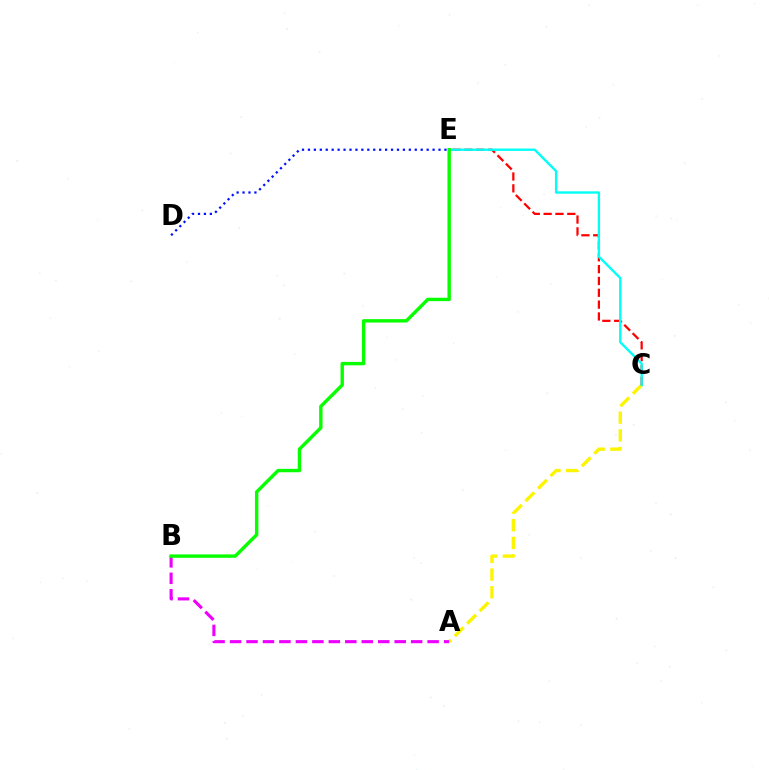{('D', 'E'): [{'color': '#0010ff', 'line_style': 'dotted', 'thickness': 1.61}], ('A', 'C'): [{'color': '#fcf500', 'line_style': 'dashed', 'thickness': 2.4}], ('A', 'B'): [{'color': '#ee00ff', 'line_style': 'dashed', 'thickness': 2.24}], ('C', 'E'): [{'color': '#ff0000', 'line_style': 'dashed', 'thickness': 1.61}, {'color': '#00fff6', 'line_style': 'solid', 'thickness': 1.7}], ('B', 'E'): [{'color': '#08ff00', 'line_style': 'solid', 'thickness': 2.45}]}